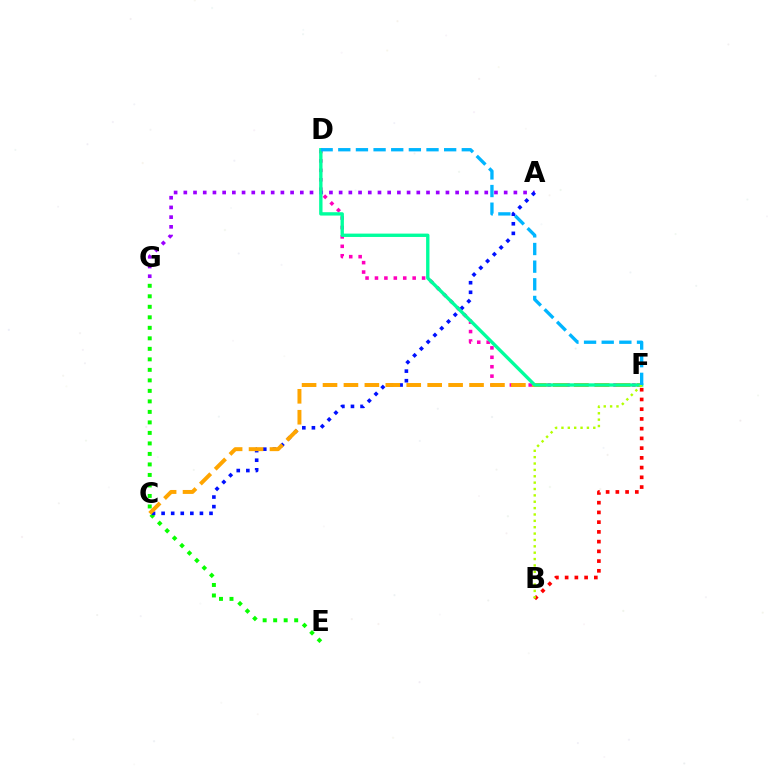{('D', 'F'): [{'color': '#ff00bd', 'line_style': 'dotted', 'thickness': 2.56}, {'color': '#00ff9d', 'line_style': 'solid', 'thickness': 2.42}, {'color': '#00b5ff', 'line_style': 'dashed', 'thickness': 2.4}], ('E', 'G'): [{'color': '#08ff00', 'line_style': 'dotted', 'thickness': 2.86}], ('A', 'G'): [{'color': '#9b00ff', 'line_style': 'dotted', 'thickness': 2.64}], ('A', 'C'): [{'color': '#0010ff', 'line_style': 'dotted', 'thickness': 2.6}], ('C', 'F'): [{'color': '#ffa500', 'line_style': 'dashed', 'thickness': 2.84}], ('B', 'F'): [{'color': '#ff0000', 'line_style': 'dotted', 'thickness': 2.64}, {'color': '#b3ff00', 'line_style': 'dotted', 'thickness': 1.73}]}